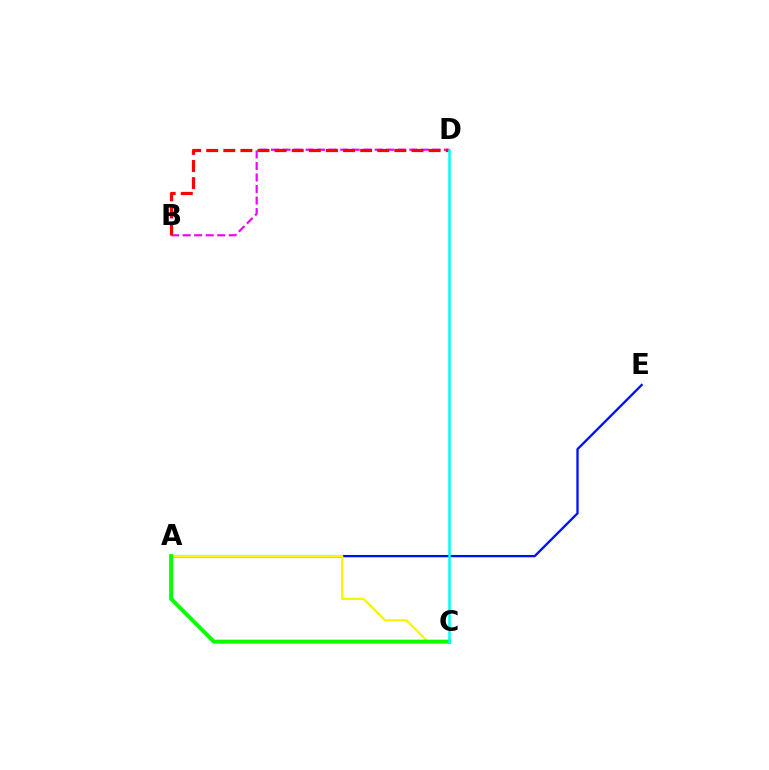{('A', 'E'): [{'color': '#0010ff', 'line_style': 'solid', 'thickness': 1.67}], ('B', 'D'): [{'color': '#ee00ff', 'line_style': 'dashed', 'thickness': 1.57}, {'color': '#ff0000', 'line_style': 'dashed', 'thickness': 2.32}], ('A', 'C'): [{'color': '#fcf500', 'line_style': 'solid', 'thickness': 1.65}, {'color': '#08ff00', 'line_style': 'solid', 'thickness': 2.86}], ('C', 'D'): [{'color': '#00fff6', 'line_style': 'solid', 'thickness': 1.84}]}